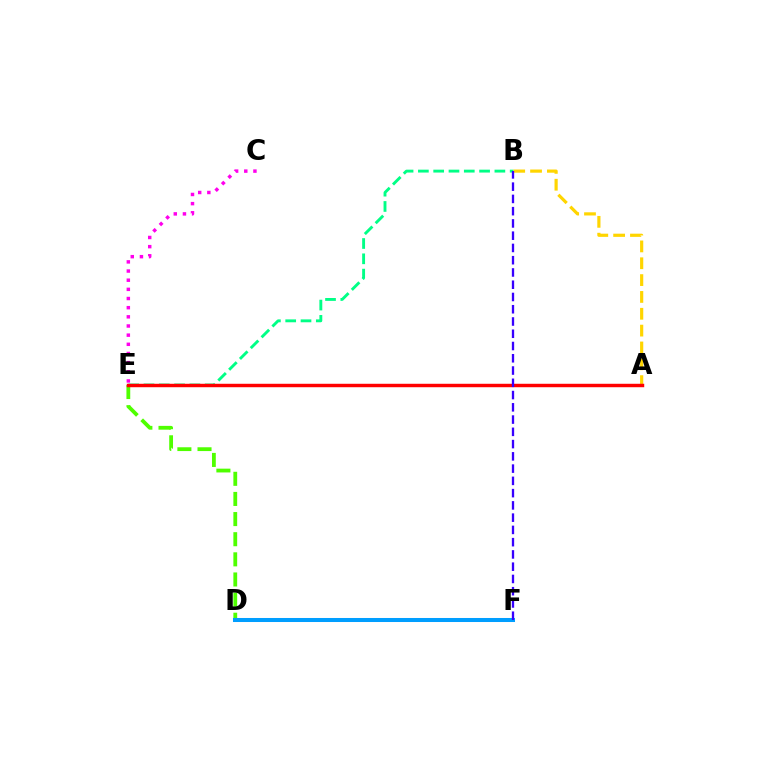{('D', 'E'): [{'color': '#4fff00', 'line_style': 'dashed', 'thickness': 2.74}], ('A', 'B'): [{'color': '#ffd500', 'line_style': 'dashed', 'thickness': 2.29}], ('D', 'F'): [{'color': '#009eff', 'line_style': 'solid', 'thickness': 2.9}], ('B', 'E'): [{'color': '#00ff86', 'line_style': 'dashed', 'thickness': 2.08}], ('A', 'E'): [{'color': '#ff0000', 'line_style': 'solid', 'thickness': 2.48}], ('C', 'E'): [{'color': '#ff00ed', 'line_style': 'dotted', 'thickness': 2.49}], ('B', 'F'): [{'color': '#3700ff', 'line_style': 'dashed', 'thickness': 1.67}]}